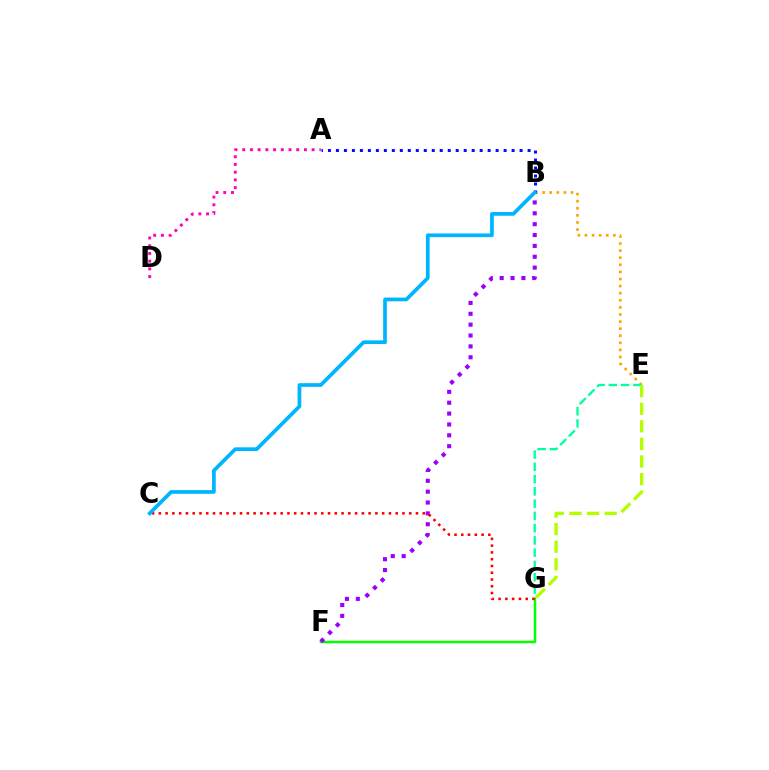{('B', 'E'): [{'color': '#ffa500', 'line_style': 'dotted', 'thickness': 1.93}], ('E', 'G'): [{'color': '#00ff9d', 'line_style': 'dashed', 'thickness': 1.67}, {'color': '#b3ff00', 'line_style': 'dashed', 'thickness': 2.39}], ('F', 'G'): [{'color': '#08ff00', 'line_style': 'solid', 'thickness': 1.8}], ('A', 'D'): [{'color': '#ff00bd', 'line_style': 'dotted', 'thickness': 2.1}], ('B', 'F'): [{'color': '#9b00ff', 'line_style': 'dotted', 'thickness': 2.95}], ('C', 'G'): [{'color': '#ff0000', 'line_style': 'dotted', 'thickness': 1.84}], ('A', 'B'): [{'color': '#0010ff', 'line_style': 'dotted', 'thickness': 2.17}], ('B', 'C'): [{'color': '#00b5ff', 'line_style': 'solid', 'thickness': 2.68}]}